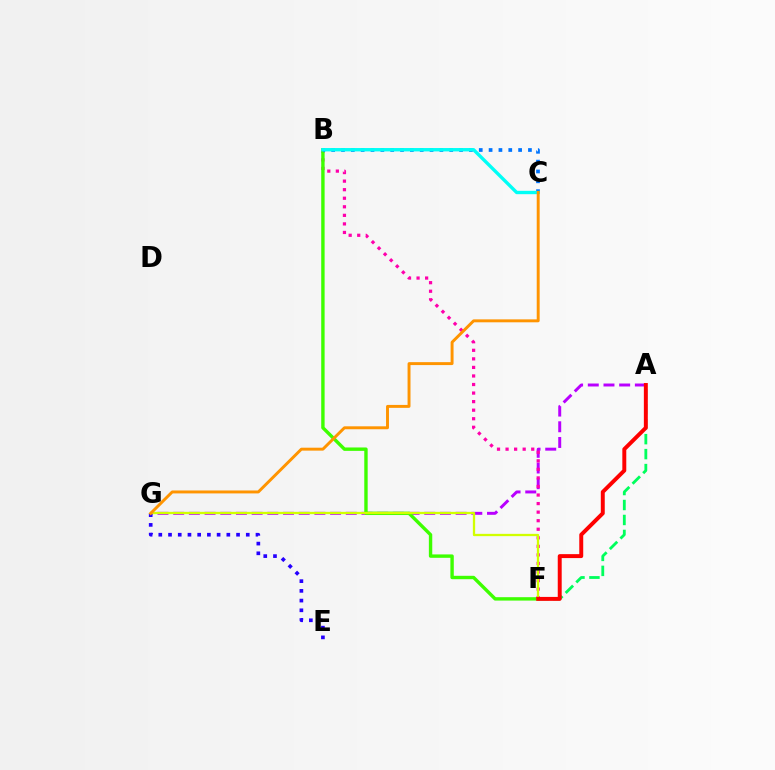{('A', 'G'): [{'color': '#b900ff', 'line_style': 'dashed', 'thickness': 2.13}], ('B', 'F'): [{'color': '#ff00ac', 'line_style': 'dotted', 'thickness': 2.32}, {'color': '#3dff00', 'line_style': 'solid', 'thickness': 2.44}], ('E', 'G'): [{'color': '#2500ff', 'line_style': 'dotted', 'thickness': 2.64}], ('A', 'F'): [{'color': '#00ff5c', 'line_style': 'dashed', 'thickness': 2.03}, {'color': '#ff0000', 'line_style': 'solid', 'thickness': 2.84}], ('B', 'C'): [{'color': '#0074ff', 'line_style': 'dotted', 'thickness': 2.67}, {'color': '#00fff6', 'line_style': 'solid', 'thickness': 2.42}], ('F', 'G'): [{'color': '#d1ff00', 'line_style': 'solid', 'thickness': 1.65}], ('C', 'G'): [{'color': '#ff9400', 'line_style': 'solid', 'thickness': 2.11}]}